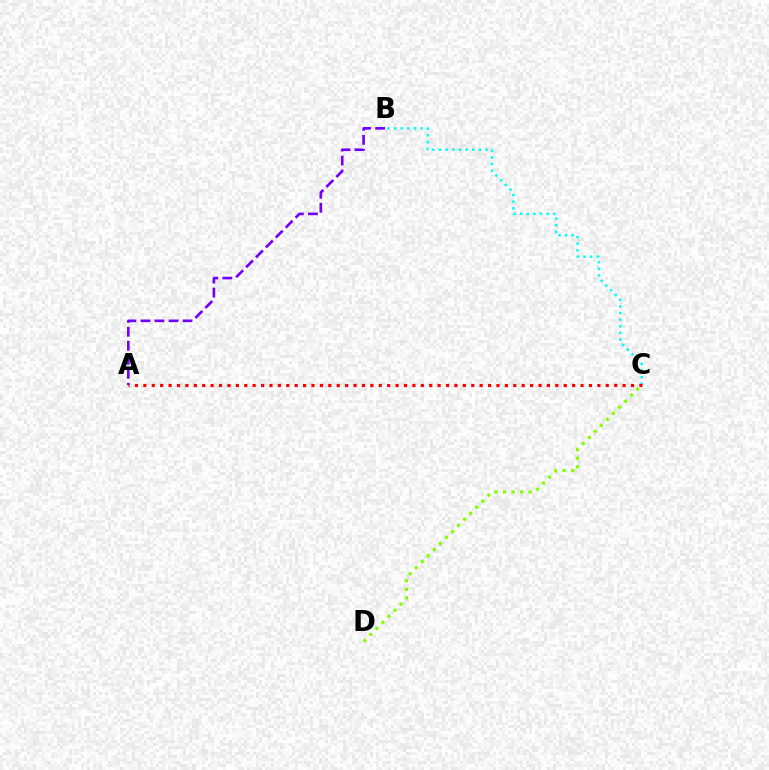{('B', 'C'): [{'color': '#00fff6', 'line_style': 'dotted', 'thickness': 1.8}], ('C', 'D'): [{'color': '#84ff00', 'line_style': 'dotted', 'thickness': 2.32}], ('A', 'C'): [{'color': '#ff0000', 'line_style': 'dotted', 'thickness': 2.28}], ('A', 'B'): [{'color': '#7200ff', 'line_style': 'dashed', 'thickness': 1.9}]}